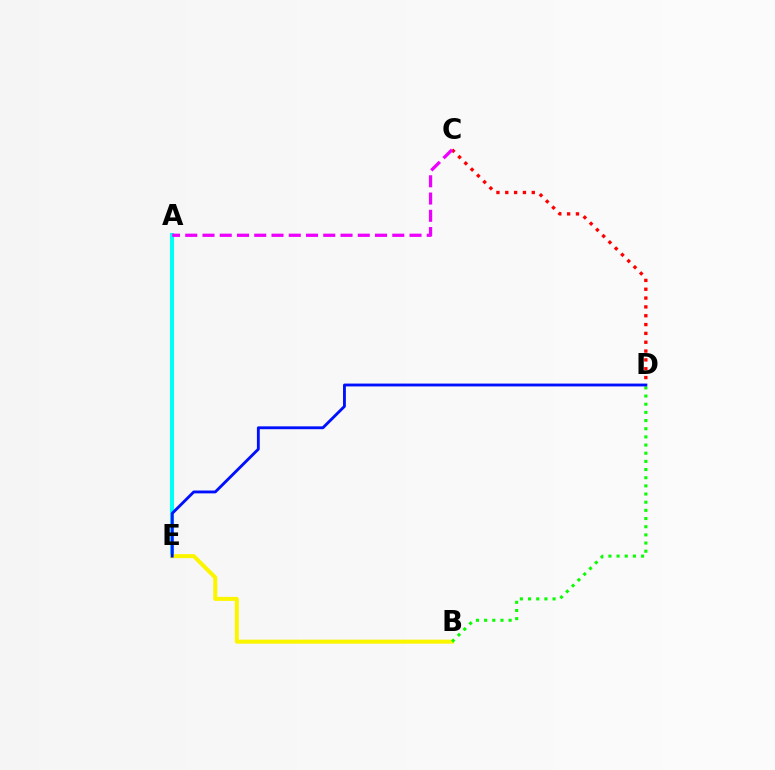{('A', 'E'): [{'color': '#00fff6', 'line_style': 'solid', 'thickness': 2.93}], ('B', 'E'): [{'color': '#fcf500', 'line_style': 'solid', 'thickness': 2.89}], ('B', 'D'): [{'color': '#08ff00', 'line_style': 'dotted', 'thickness': 2.22}], ('C', 'D'): [{'color': '#ff0000', 'line_style': 'dotted', 'thickness': 2.4}], ('A', 'C'): [{'color': '#ee00ff', 'line_style': 'dashed', 'thickness': 2.34}], ('D', 'E'): [{'color': '#0010ff', 'line_style': 'solid', 'thickness': 2.05}]}